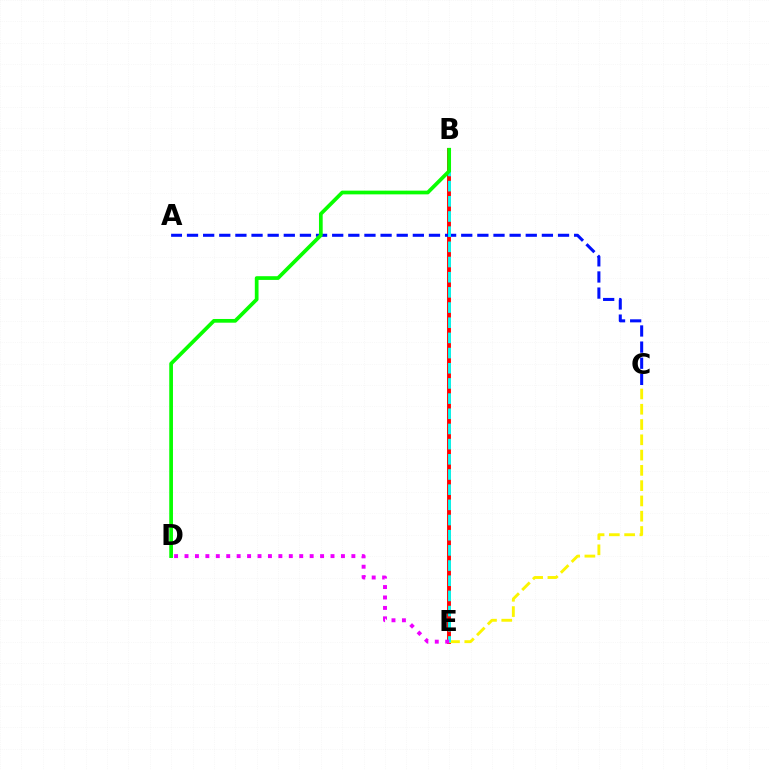{('B', 'E'): [{'color': '#ff0000', 'line_style': 'solid', 'thickness': 2.8}, {'color': '#00fff6', 'line_style': 'dashed', 'thickness': 2.06}], ('C', 'E'): [{'color': '#fcf500', 'line_style': 'dashed', 'thickness': 2.08}], ('A', 'C'): [{'color': '#0010ff', 'line_style': 'dashed', 'thickness': 2.19}], ('D', 'E'): [{'color': '#ee00ff', 'line_style': 'dotted', 'thickness': 2.83}], ('B', 'D'): [{'color': '#08ff00', 'line_style': 'solid', 'thickness': 2.68}]}